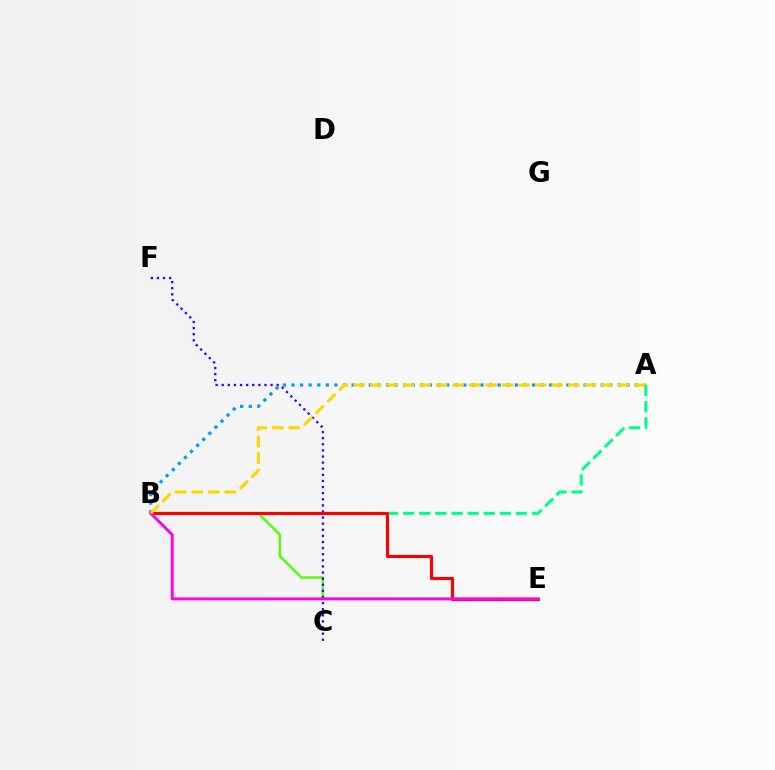{('A', 'B'): [{'color': '#00ff86', 'line_style': 'dashed', 'thickness': 2.19}, {'color': '#009eff', 'line_style': 'dotted', 'thickness': 2.33}, {'color': '#ffd500', 'line_style': 'dashed', 'thickness': 2.24}], ('B', 'E'): [{'color': '#4fff00', 'line_style': 'solid', 'thickness': 1.74}, {'color': '#ff0000', 'line_style': 'solid', 'thickness': 2.25}, {'color': '#ff00ed', 'line_style': 'solid', 'thickness': 2.1}], ('C', 'F'): [{'color': '#3700ff', 'line_style': 'dotted', 'thickness': 1.66}]}